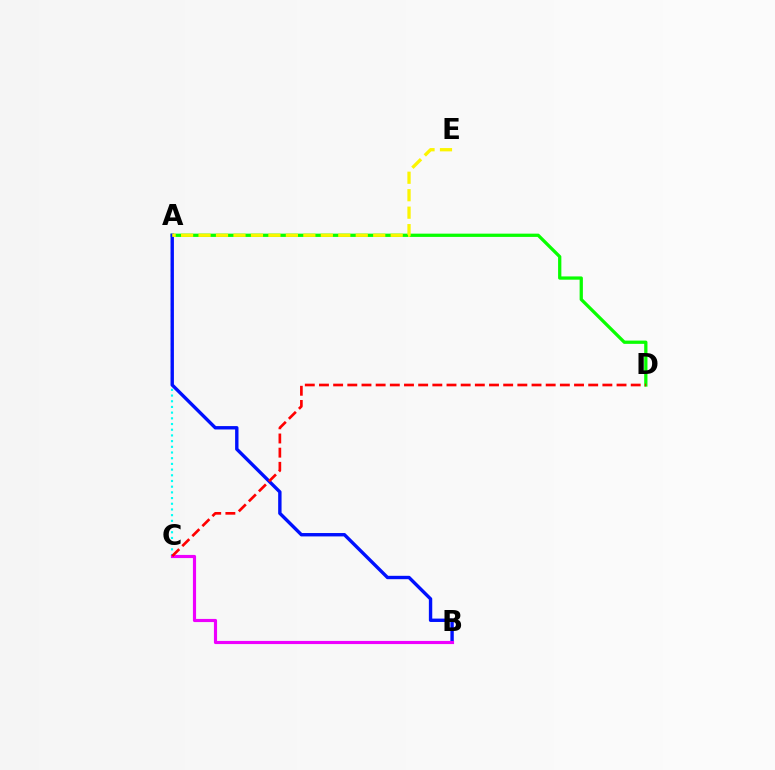{('A', 'D'): [{'color': '#08ff00', 'line_style': 'solid', 'thickness': 2.35}], ('A', 'C'): [{'color': '#00fff6', 'line_style': 'dotted', 'thickness': 1.55}], ('A', 'B'): [{'color': '#0010ff', 'line_style': 'solid', 'thickness': 2.44}], ('B', 'C'): [{'color': '#ee00ff', 'line_style': 'solid', 'thickness': 2.27}], ('C', 'D'): [{'color': '#ff0000', 'line_style': 'dashed', 'thickness': 1.92}], ('A', 'E'): [{'color': '#fcf500', 'line_style': 'dashed', 'thickness': 2.37}]}